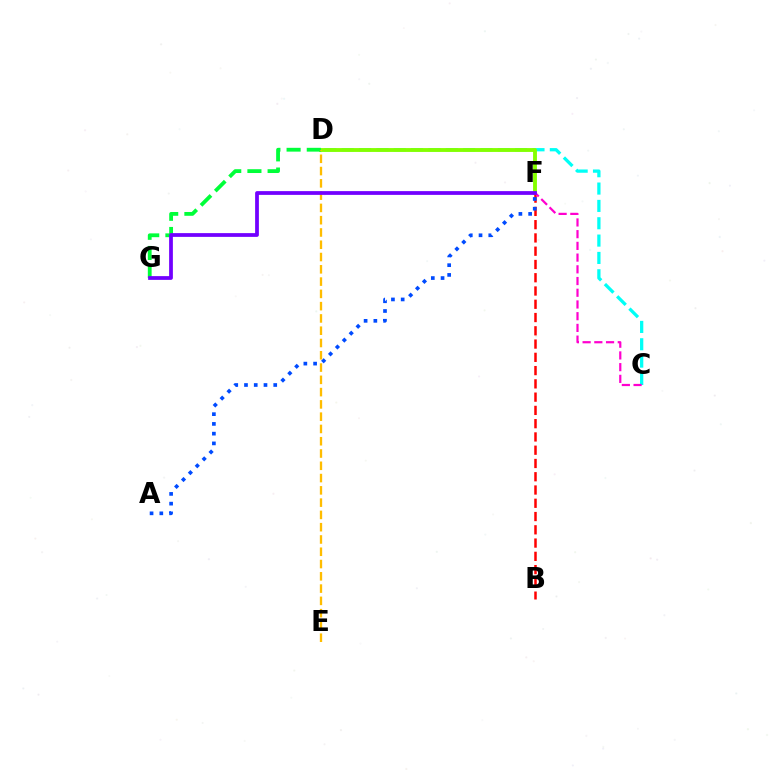{('C', 'D'): [{'color': '#00fff6', 'line_style': 'dashed', 'thickness': 2.36}], ('D', 'F'): [{'color': '#84ff00', 'line_style': 'solid', 'thickness': 2.78}], ('B', 'F'): [{'color': '#ff0000', 'line_style': 'dashed', 'thickness': 1.8}], ('A', 'F'): [{'color': '#004bff', 'line_style': 'dotted', 'thickness': 2.65}], ('D', 'G'): [{'color': '#00ff39', 'line_style': 'dashed', 'thickness': 2.74}], ('D', 'E'): [{'color': '#ffbd00', 'line_style': 'dashed', 'thickness': 1.67}], ('C', 'F'): [{'color': '#ff00cf', 'line_style': 'dashed', 'thickness': 1.59}], ('F', 'G'): [{'color': '#7200ff', 'line_style': 'solid', 'thickness': 2.7}]}